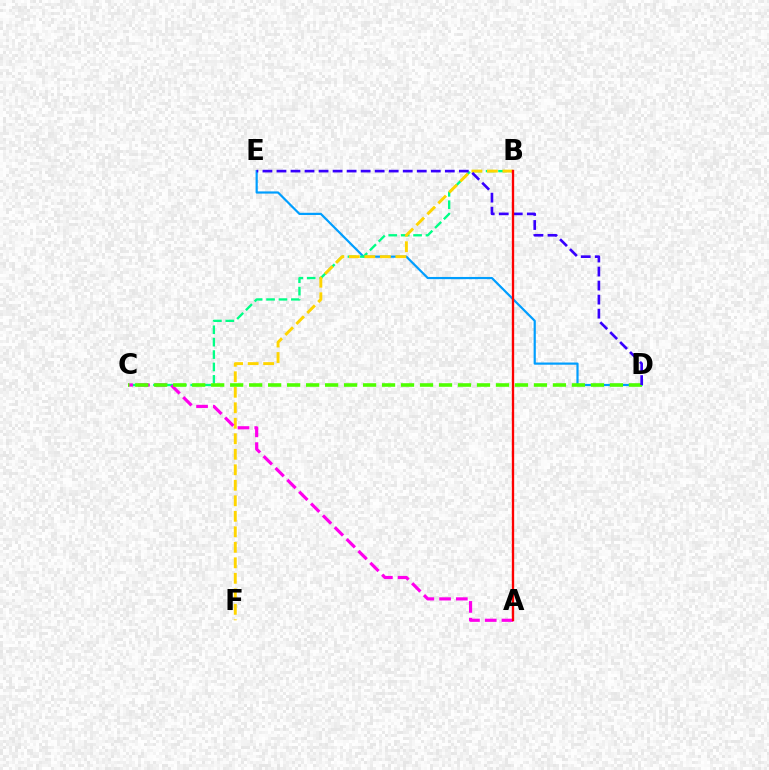{('D', 'E'): [{'color': '#009eff', 'line_style': 'solid', 'thickness': 1.58}, {'color': '#3700ff', 'line_style': 'dashed', 'thickness': 1.91}], ('B', 'C'): [{'color': '#00ff86', 'line_style': 'dashed', 'thickness': 1.69}], ('B', 'F'): [{'color': '#ffd500', 'line_style': 'dashed', 'thickness': 2.11}], ('A', 'C'): [{'color': '#ff00ed', 'line_style': 'dashed', 'thickness': 2.28}], ('C', 'D'): [{'color': '#4fff00', 'line_style': 'dashed', 'thickness': 2.58}], ('A', 'B'): [{'color': '#ff0000', 'line_style': 'solid', 'thickness': 1.68}]}